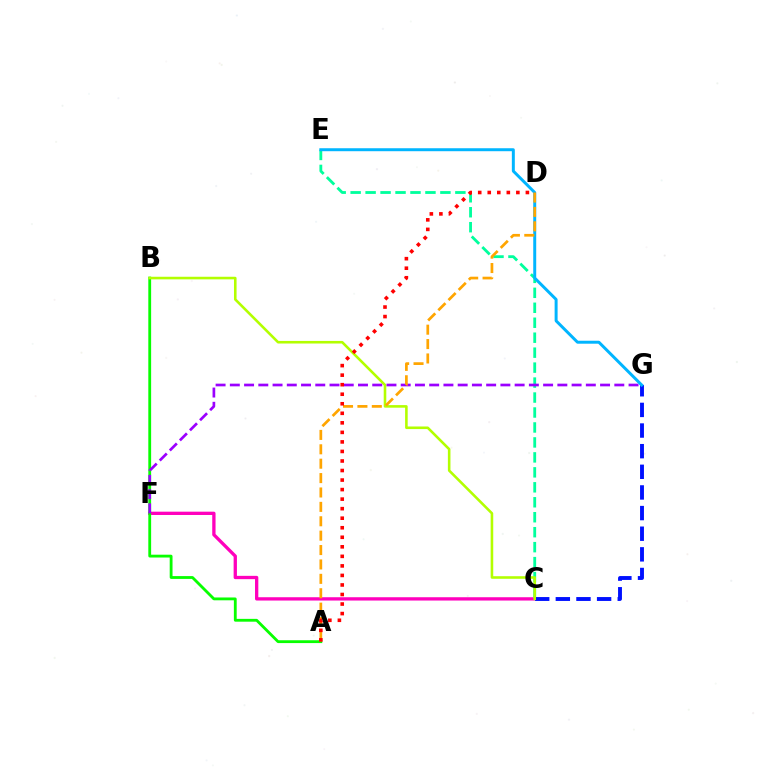{('C', 'F'): [{'color': '#ff00bd', 'line_style': 'solid', 'thickness': 2.38}], ('C', 'E'): [{'color': '#00ff9d', 'line_style': 'dashed', 'thickness': 2.03}], ('C', 'G'): [{'color': '#0010ff', 'line_style': 'dashed', 'thickness': 2.8}], ('A', 'B'): [{'color': '#08ff00', 'line_style': 'solid', 'thickness': 2.03}], ('B', 'C'): [{'color': '#b3ff00', 'line_style': 'solid', 'thickness': 1.86}], ('F', 'G'): [{'color': '#9b00ff', 'line_style': 'dashed', 'thickness': 1.93}], ('E', 'G'): [{'color': '#00b5ff', 'line_style': 'solid', 'thickness': 2.14}], ('A', 'D'): [{'color': '#ffa500', 'line_style': 'dashed', 'thickness': 1.96}, {'color': '#ff0000', 'line_style': 'dotted', 'thickness': 2.59}]}